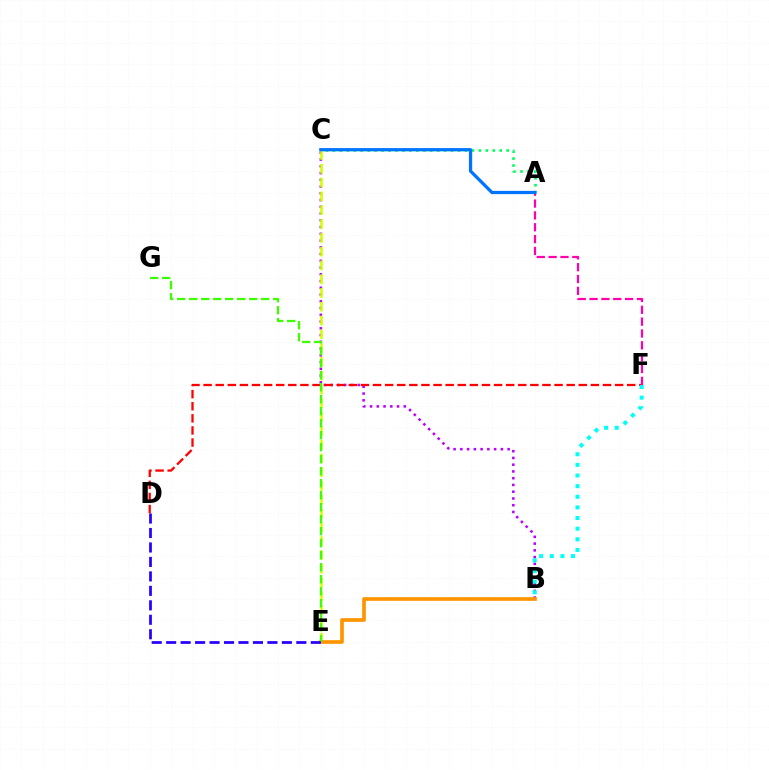{('B', 'C'): [{'color': '#b900ff', 'line_style': 'dotted', 'thickness': 1.83}], ('D', 'F'): [{'color': '#ff0000', 'line_style': 'dashed', 'thickness': 1.64}], ('C', 'E'): [{'color': '#d1ff00', 'line_style': 'dashed', 'thickness': 1.87}], ('B', 'E'): [{'color': '#ff9400', 'line_style': 'solid', 'thickness': 2.65}], ('E', 'G'): [{'color': '#3dff00', 'line_style': 'dashed', 'thickness': 1.63}], ('A', 'F'): [{'color': '#ff00ac', 'line_style': 'dashed', 'thickness': 1.61}], ('B', 'F'): [{'color': '#00fff6', 'line_style': 'dotted', 'thickness': 2.89}], ('D', 'E'): [{'color': '#2500ff', 'line_style': 'dashed', 'thickness': 1.96}], ('A', 'C'): [{'color': '#00ff5c', 'line_style': 'dotted', 'thickness': 1.89}, {'color': '#0074ff', 'line_style': 'solid', 'thickness': 2.34}]}